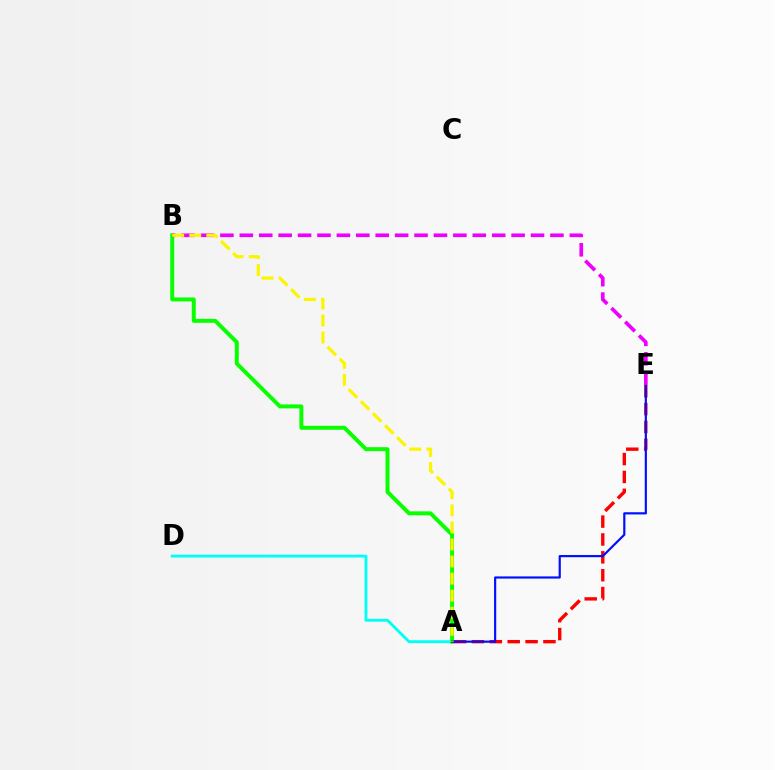{('A', 'D'): [{'color': '#00fff6', 'line_style': 'solid', 'thickness': 2.06}], ('A', 'B'): [{'color': '#08ff00', 'line_style': 'solid', 'thickness': 2.85}, {'color': '#fcf500', 'line_style': 'dashed', 'thickness': 2.32}], ('A', 'E'): [{'color': '#ff0000', 'line_style': 'dashed', 'thickness': 2.43}, {'color': '#0010ff', 'line_style': 'solid', 'thickness': 1.57}], ('B', 'E'): [{'color': '#ee00ff', 'line_style': 'dashed', 'thickness': 2.64}]}